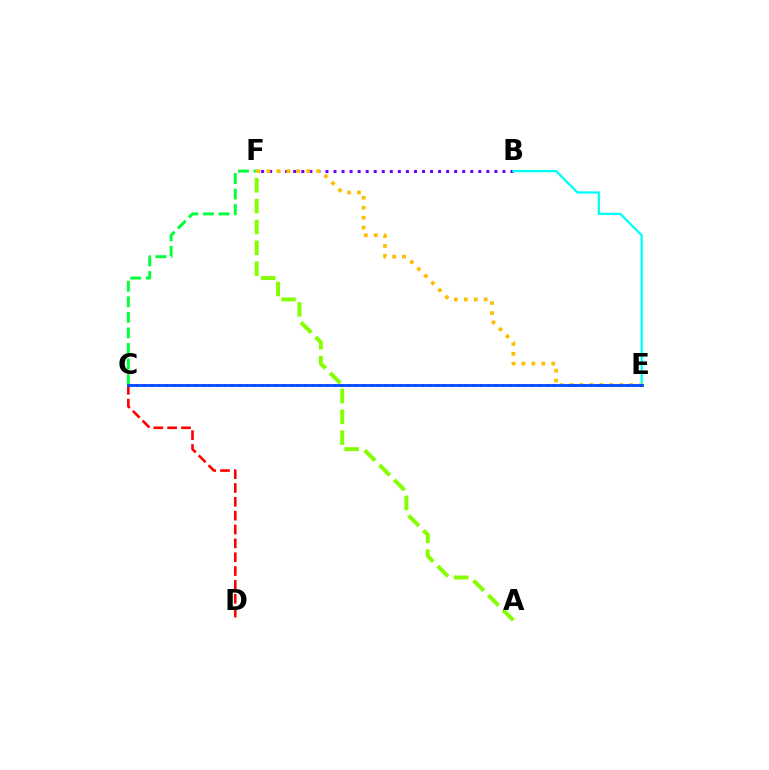{('C', 'E'): [{'color': '#ff00cf', 'line_style': 'dotted', 'thickness': 1.99}, {'color': '#004bff', 'line_style': 'solid', 'thickness': 2.03}], ('C', 'F'): [{'color': '#00ff39', 'line_style': 'dashed', 'thickness': 2.11}], ('C', 'D'): [{'color': '#ff0000', 'line_style': 'dashed', 'thickness': 1.88}], ('A', 'F'): [{'color': '#84ff00', 'line_style': 'dashed', 'thickness': 2.83}], ('B', 'F'): [{'color': '#7200ff', 'line_style': 'dotted', 'thickness': 2.19}], ('B', 'E'): [{'color': '#00fff6', 'line_style': 'solid', 'thickness': 1.65}], ('E', 'F'): [{'color': '#ffbd00', 'line_style': 'dotted', 'thickness': 2.7}]}